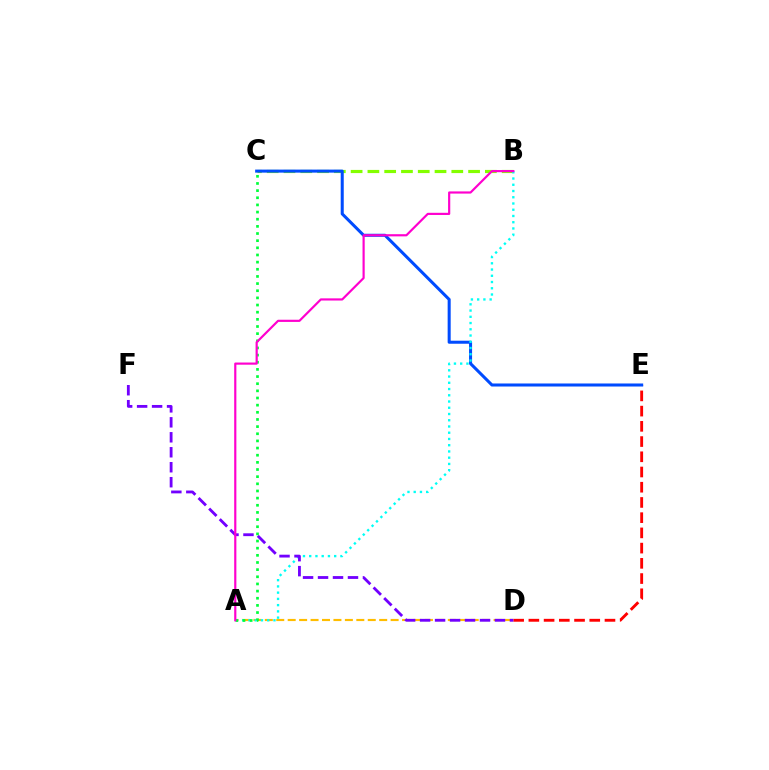{('B', 'C'): [{'color': '#84ff00', 'line_style': 'dashed', 'thickness': 2.28}], ('D', 'E'): [{'color': '#ff0000', 'line_style': 'dashed', 'thickness': 2.07}], ('C', 'E'): [{'color': '#004bff', 'line_style': 'solid', 'thickness': 2.19}], ('A', 'D'): [{'color': '#ffbd00', 'line_style': 'dashed', 'thickness': 1.55}], ('A', 'B'): [{'color': '#00fff6', 'line_style': 'dotted', 'thickness': 1.7}, {'color': '#ff00cf', 'line_style': 'solid', 'thickness': 1.57}], ('D', 'F'): [{'color': '#7200ff', 'line_style': 'dashed', 'thickness': 2.03}], ('A', 'C'): [{'color': '#00ff39', 'line_style': 'dotted', 'thickness': 1.94}]}